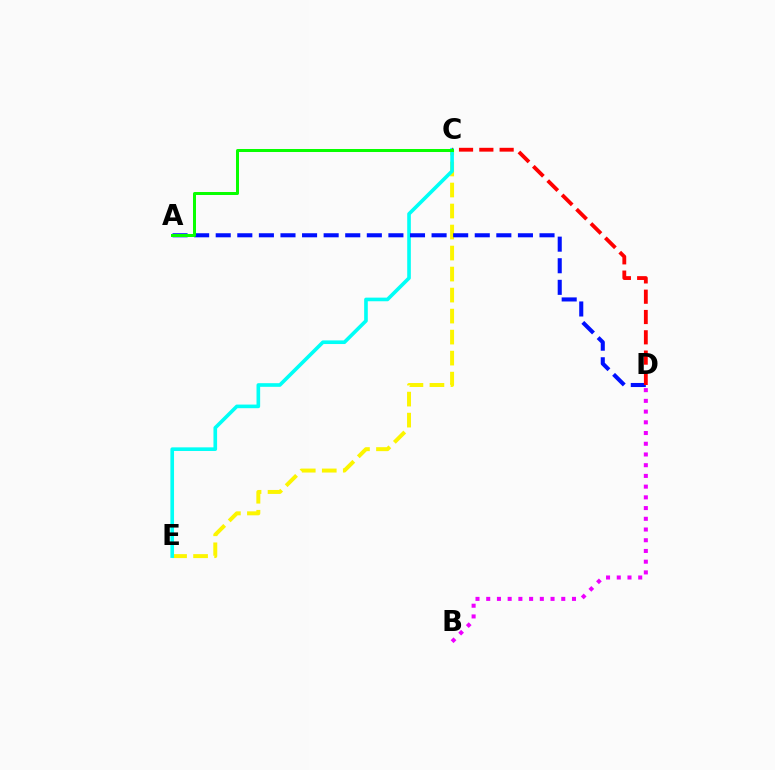{('C', 'E'): [{'color': '#fcf500', 'line_style': 'dashed', 'thickness': 2.85}, {'color': '#00fff6', 'line_style': 'solid', 'thickness': 2.61}], ('A', 'D'): [{'color': '#0010ff', 'line_style': 'dashed', 'thickness': 2.93}], ('C', 'D'): [{'color': '#ff0000', 'line_style': 'dashed', 'thickness': 2.76}], ('B', 'D'): [{'color': '#ee00ff', 'line_style': 'dotted', 'thickness': 2.91}], ('A', 'C'): [{'color': '#08ff00', 'line_style': 'solid', 'thickness': 2.17}]}